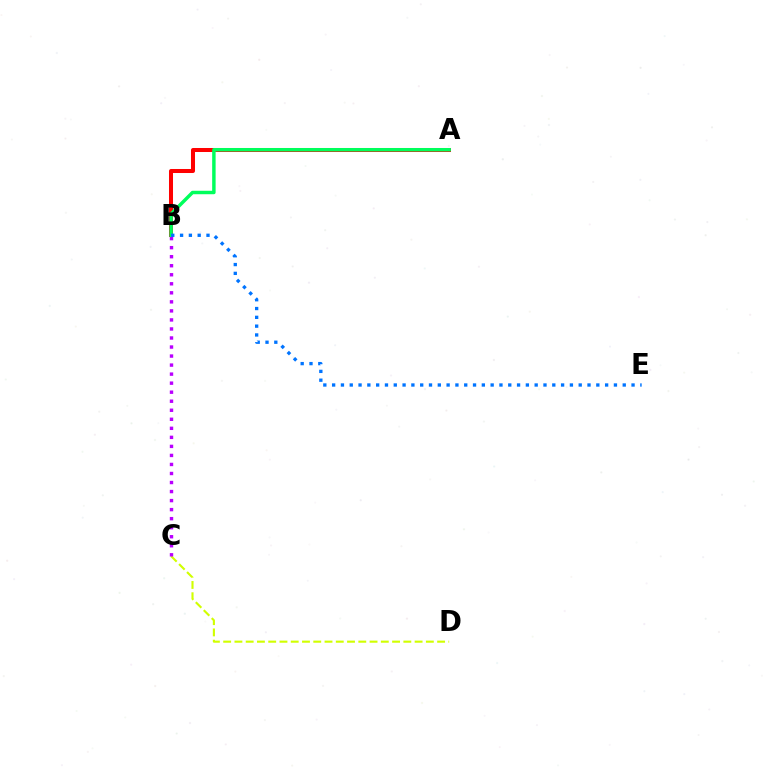{('C', 'D'): [{'color': '#d1ff00', 'line_style': 'dashed', 'thickness': 1.53}], ('B', 'C'): [{'color': '#b900ff', 'line_style': 'dotted', 'thickness': 2.45}], ('A', 'B'): [{'color': '#ff0000', 'line_style': 'solid', 'thickness': 2.89}, {'color': '#00ff5c', 'line_style': 'solid', 'thickness': 2.49}], ('B', 'E'): [{'color': '#0074ff', 'line_style': 'dotted', 'thickness': 2.39}]}